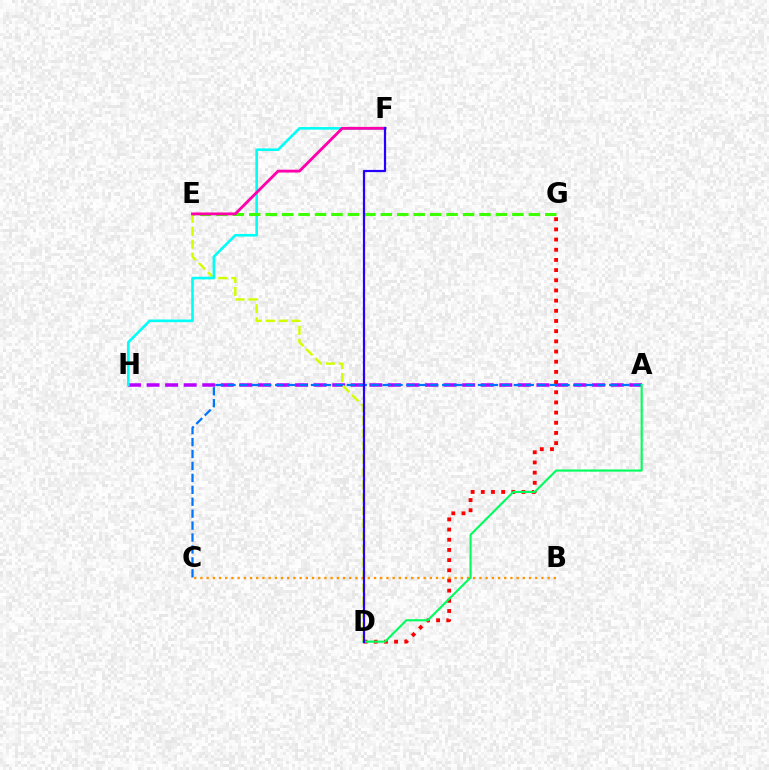{('A', 'H'): [{'color': '#b900ff', 'line_style': 'dashed', 'thickness': 2.52}], ('D', 'E'): [{'color': '#d1ff00', 'line_style': 'dashed', 'thickness': 1.75}], ('D', 'G'): [{'color': '#ff0000', 'line_style': 'dotted', 'thickness': 2.77}], ('F', 'H'): [{'color': '#00fff6', 'line_style': 'solid', 'thickness': 1.88}], ('E', 'G'): [{'color': '#3dff00', 'line_style': 'dashed', 'thickness': 2.23}], ('A', 'C'): [{'color': '#0074ff', 'line_style': 'dashed', 'thickness': 1.62}], ('B', 'C'): [{'color': '#ff9400', 'line_style': 'dotted', 'thickness': 1.68}], ('E', 'F'): [{'color': '#ff00ac', 'line_style': 'solid', 'thickness': 2.05}], ('A', 'D'): [{'color': '#00ff5c', 'line_style': 'solid', 'thickness': 1.54}], ('D', 'F'): [{'color': '#2500ff', 'line_style': 'solid', 'thickness': 1.6}]}